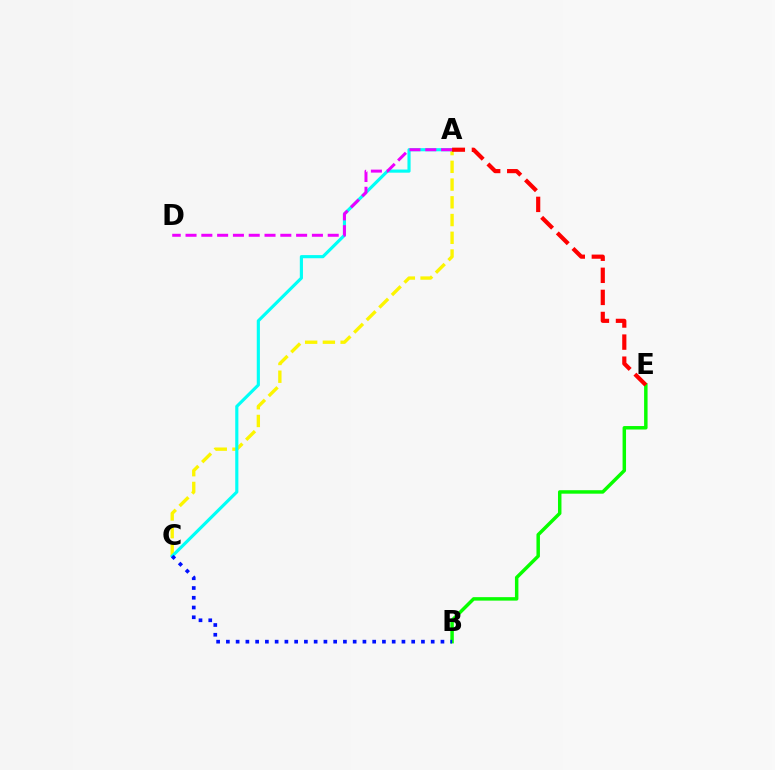{('A', 'C'): [{'color': '#fcf500', 'line_style': 'dashed', 'thickness': 2.41}, {'color': '#00fff6', 'line_style': 'solid', 'thickness': 2.26}], ('B', 'E'): [{'color': '#08ff00', 'line_style': 'solid', 'thickness': 2.5}], ('B', 'C'): [{'color': '#0010ff', 'line_style': 'dotted', 'thickness': 2.65}], ('A', 'D'): [{'color': '#ee00ff', 'line_style': 'dashed', 'thickness': 2.15}], ('A', 'E'): [{'color': '#ff0000', 'line_style': 'dashed', 'thickness': 3.0}]}